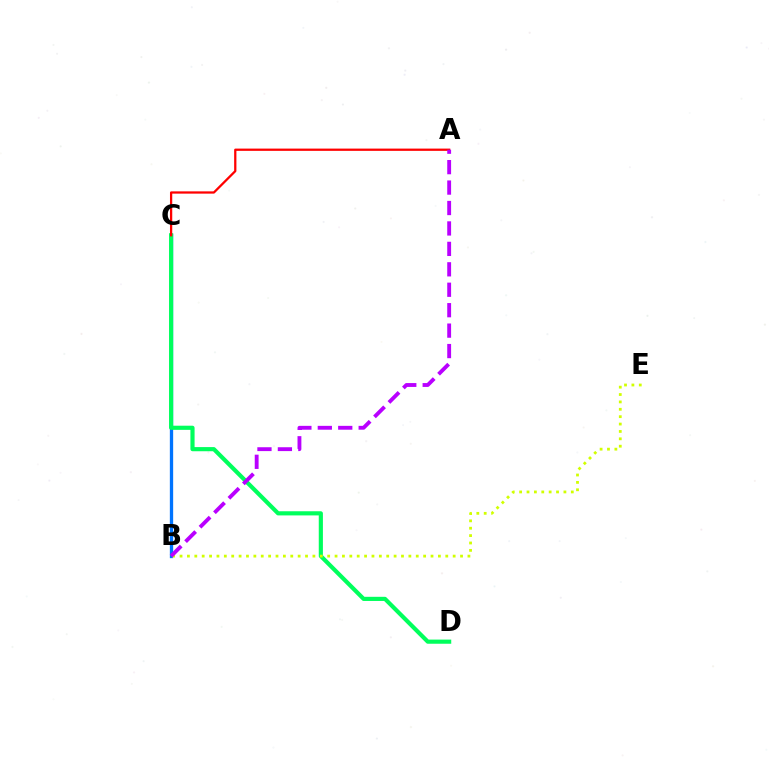{('B', 'C'): [{'color': '#0074ff', 'line_style': 'solid', 'thickness': 2.38}], ('C', 'D'): [{'color': '#00ff5c', 'line_style': 'solid', 'thickness': 2.99}], ('B', 'E'): [{'color': '#d1ff00', 'line_style': 'dotted', 'thickness': 2.01}], ('A', 'C'): [{'color': '#ff0000', 'line_style': 'solid', 'thickness': 1.63}], ('A', 'B'): [{'color': '#b900ff', 'line_style': 'dashed', 'thickness': 2.78}]}